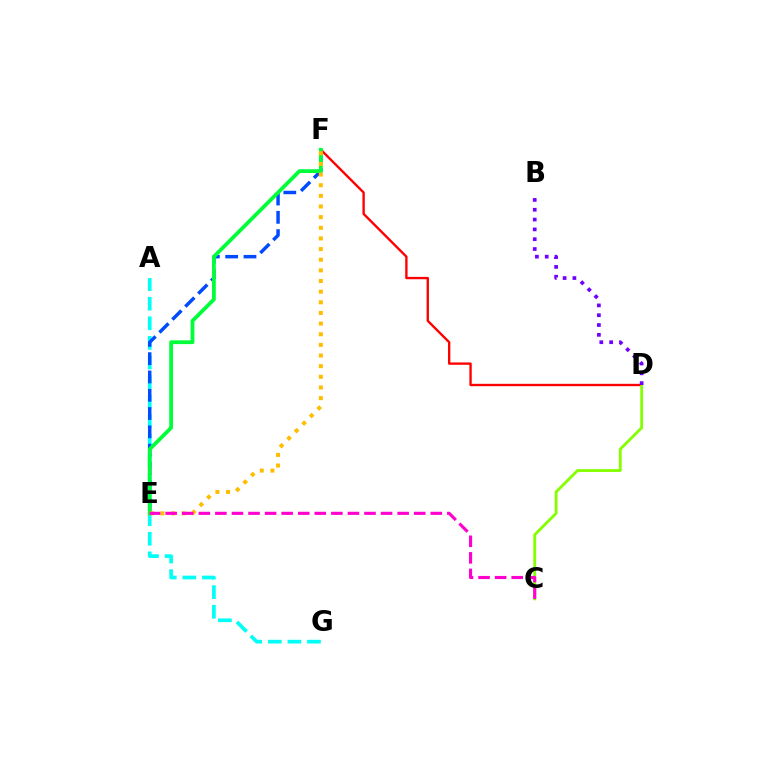{('D', 'F'): [{'color': '#ff0000', 'line_style': 'solid', 'thickness': 1.71}], ('A', 'G'): [{'color': '#00fff6', 'line_style': 'dashed', 'thickness': 2.66}], ('C', 'D'): [{'color': '#84ff00', 'line_style': 'solid', 'thickness': 2.03}], ('E', 'F'): [{'color': '#004bff', 'line_style': 'dashed', 'thickness': 2.49}, {'color': '#00ff39', 'line_style': 'solid', 'thickness': 2.72}, {'color': '#ffbd00', 'line_style': 'dotted', 'thickness': 2.89}], ('C', 'E'): [{'color': '#ff00cf', 'line_style': 'dashed', 'thickness': 2.25}], ('B', 'D'): [{'color': '#7200ff', 'line_style': 'dotted', 'thickness': 2.67}]}